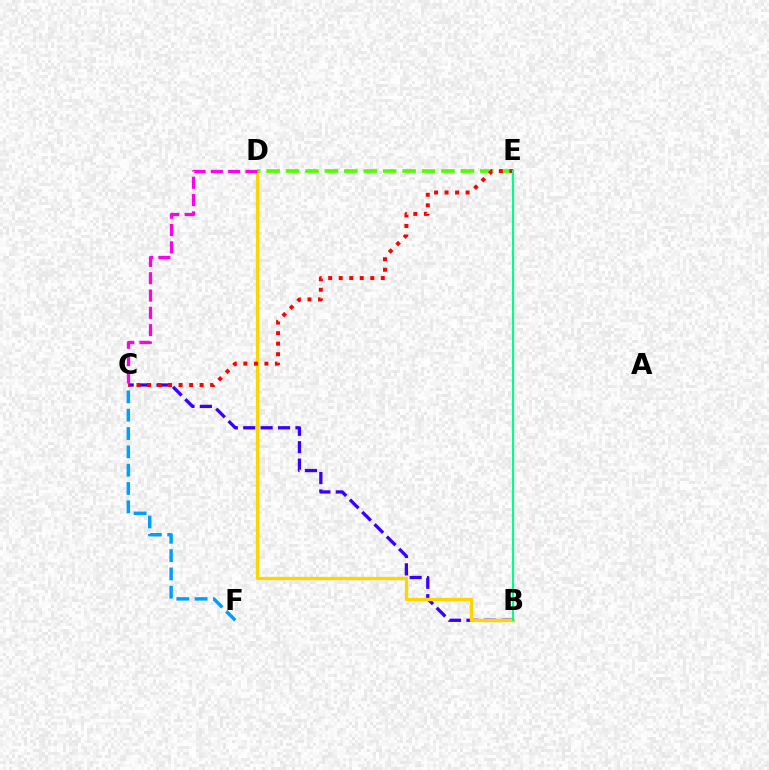{('C', 'F'): [{'color': '#009eff', 'line_style': 'dashed', 'thickness': 2.49}], ('B', 'C'): [{'color': '#3700ff', 'line_style': 'dashed', 'thickness': 2.36}], ('B', 'D'): [{'color': '#ffd500', 'line_style': 'solid', 'thickness': 2.4}], ('D', 'E'): [{'color': '#4fff00', 'line_style': 'dashed', 'thickness': 2.64}], ('C', 'E'): [{'color': '#ff0000', 'line_style': 'dotted', 'thickness': 2.86}], ('B', 'E'): [{'color': '#00ff86', 'line_style': 'solid', 'thickness': 1.53}], ('C', 'D'): [{'color': '#ff00ed', 'line_style': 'dashed', 'thickness': 2.35}]}